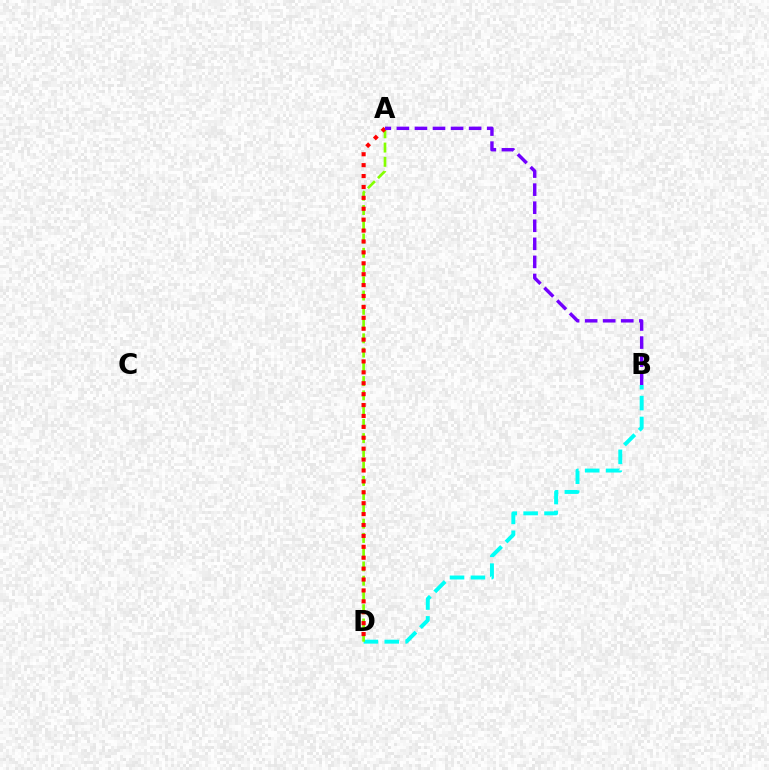{('B', 'D'): [{'color': '#00fff6', 'line_style': 'dashed', 'thickness': 2.84}], ('A', 'D'): [{'color': '#84ff00', 'line_style': 'dashed', 'thickness': 1.94}, {'color': '#ff0000', 'line_style': 'dotted', 'thickness': 2.96}], ('A', 'B'): [{'color': '#7200ff', 'line_style': 'dashed', 'thickness': 2.45}]}